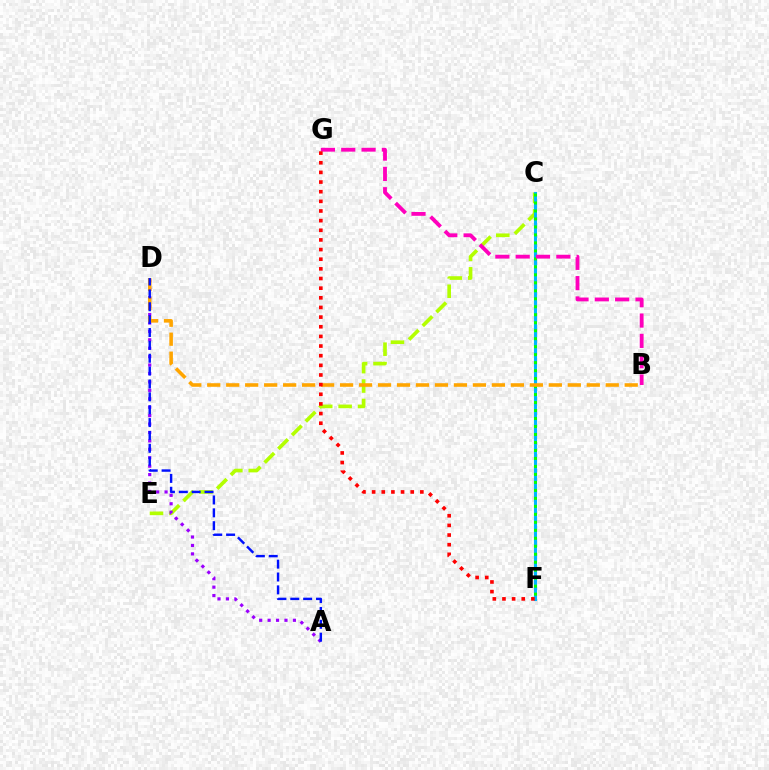{('C', 'F'): [{'color': '#00ff9d', 'line_style': 'dashed', 'thickness': 1.95}, {'color': '#00b5ff', 'line_style': 'solid', 'thickness': 2.23}, {'color': '#08ff00', 'line_style': 'dotted', 'thickness': 2.17}], ('C', 'E'): [{'color': '#b3ff00', 'line_style': 'dashed', 'thickness': 2.64}], ('A', 'D'): [{'color': '#9b00ff', 'line_style': 'dotted', 'thickness': 2.29}, {'color': '#0010ff', 'line_style': 'dashed', 'thickness': 1.75}], ('B', 'D'): [{'color': '#ffa500', 'line_style': 'dashed', 'thickness': 2.58}], ('B', 'G'): [{'color': '#ff00bd', 'line_style': 'dashed', 'thickness': 2.76}], ('F', 'G'): [{'color': '#ff0000', 'line_style': 'dotted', 'thickness': 2.62}]}